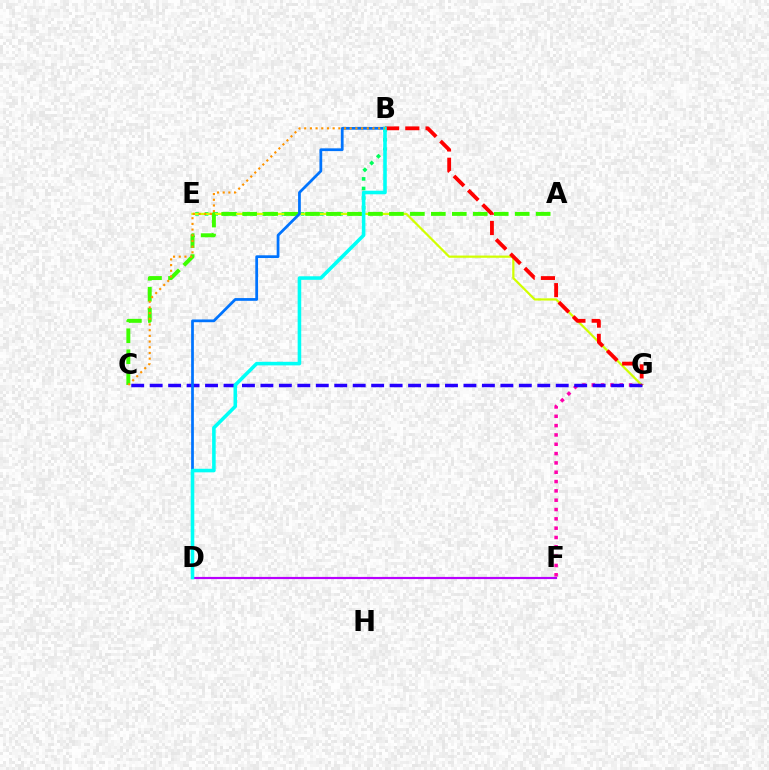{('F', 'G'): [{'color': '#ff00ac', 'line_style': 'dotted', 'thickness': 2.53}], ('B', 'E'): [{'color': '#00ff5c', 'line_style': 'dotted', 'thickness': 2.61}], ('E', 'G'): [{'color': '#d1ff00', 'line_style': 'solid', 'thickness': 1.6}], ('C', 'G'): [{'color': '#2500ff', 'line_style': 'dashed', 'thickness': 2.51}], ('A', 'C'): [{'color': '#3dff00', 'line_style': 'dashed', 'thickness': 2.85}], ('B', 'D'): [{'color': '#0074ff', 'line_style': 'solid', 'thickness': 1.98}, {'color': '#00fff6', 'line_style': 'solid', 'thickness': 2.57}], ('D', 'F'): [{'color': '#b900ff', 'line_style': 'solid', 'thickness': 1.56}], ('B', 'G'): [{'color': '#ff0000', 'line_style': 'dashed', 'thickness': 2.75}], ('B', 'C'): [{'color': '#ff9400', 'line_style': 'dotted', 'thickness': 1.55}]}